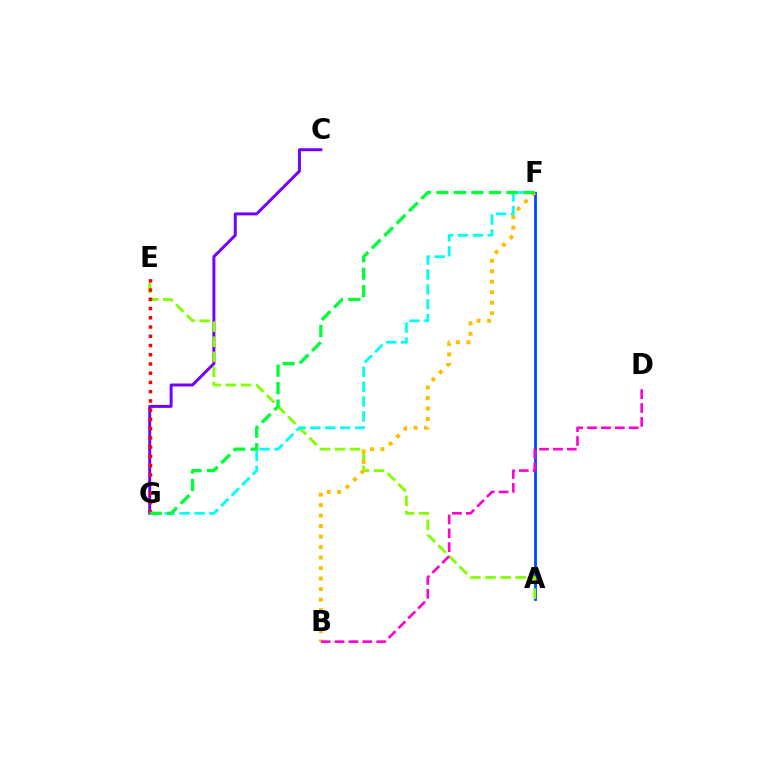{('C', 'G'): [{'color': '#7200ff', 'line_style': 'solid', 'thickness': 2.12}], ('A', 'F'): [{'color': '#004bff', 'line_style': 'solid', 'thickness': 2.03}], ('A', 'E'): [{'color': '#84ff00', 'line_style': 'dashed', 'thickness': 2.05}], ('F', 'G'): [{'color': '#00fff6', 'line_style': 'dashed', 'thickness': 2.02}, {'color': '#00ff39', 'line_style': 'dashed', 'thickness': 2.38}], ('B', 'F'): [{'color': '#ffbd00', 'line_style': 'dotted', 'thickness': 2.85}], ('E', 'G'): [{'color': '#ff0000', 'line_style': 'dotted', 'thickness': 2.51}], ('B', 'D'): [{'color': '#ff00cf', 'line_style': 'dashed', 'thickness': 1.88}]}